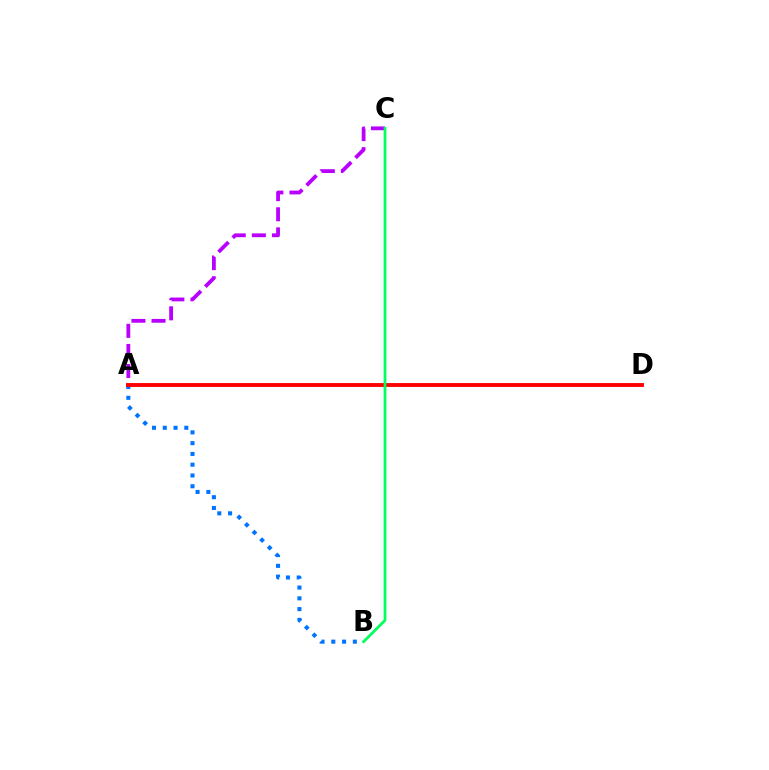{('A', 'C'): [{'color': '#b900ff', 'line_style': 'dashed', 'thickness': 2.73}], ('A', 'B'): [{'color': '#0074ff', 'line_style': 'dotted', 'thickness': 2.93}], ('A', 'D'): [{'color': '#d1ff00', 'line_style': 'dotted', 'thickness': 1.65}, {'color': '#ff0000', 'line_style': 'solid', 'thickness': 2.79}], ('B', 'C'): [{'color': '#00ff5c', 'line_style': 'solid', 'thickness': 1.99}]}